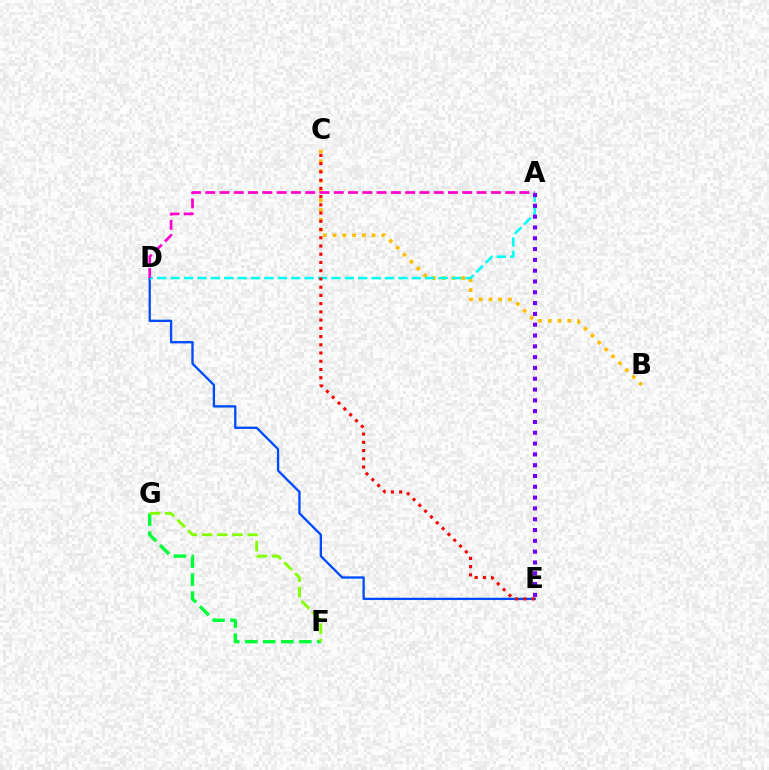{('D', 'E'): [{'color': '#004bff', 'line_style': 'solid', 'thickness': 1.67}], ('F', 'G'): [{'color': '#00ff39', 'line_style': 'dashed', 'thickness': 2.45}, {'color': '#84ff00', 'line_style': 'dashed', 'thickness': 2.07}], ('B', 'C'): [{'color': '#ffbd00', 'line_style': 'dotted', 'thickness': 2.65}], ('A', 'D'): [{'color': '#00fff6', 'line_style': 'dashed', 'thickness': 1.82}, {'color': '#ff00cf', 'line_style': 'dashed', 'thickness': 1.94}], ('A', 'E'): [{'color': '#7200ff', 'line_style': 'dotted', 'thickness': 2.94}], ('C', 'E'): [{'color': '#ff0000', 'line_style': 'dotted', 'thickness': 2.24}]}